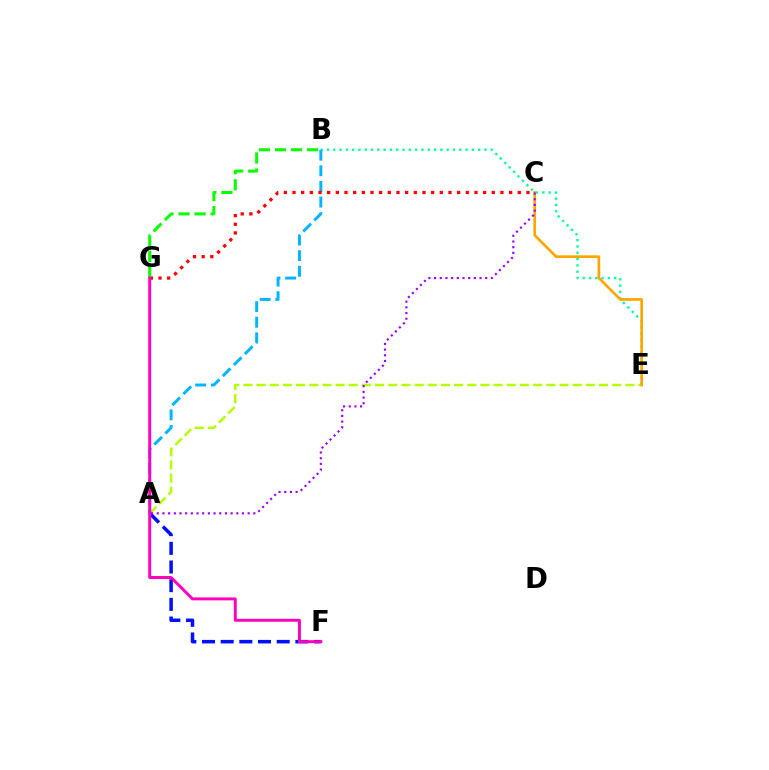{('B', 'E'): [{'color': '#00ff9d', 'line_style': 'dotted', 'thickness': 1.71}], ('A', 'E'): [{'color': '#b3ff00', 'line_style': 'dashed', 'thickness': 1.79}], ('A', 'B'): [{'color': '#00b5ff', 'line_style': 'dashed', 'thickness': 2.12}], ('C', 'E'): [{'color': '#ffa500', 'line_style': 'solid', 'thickness': 1.94}], ('A', 'F'): [{'color': '#0010ff', 'line_style': 'dashed', 'thickness': 2.54}], ('C', 'G'): [{'color': '#ff0000', 'line_style': 'dotted', 'thickness': 2.35}], ('A', 'C'): [{'color': '#9b00ff', 'line_style': 'dotted', 'thickness': 1.54}], ('B', 'G'): [{'color': '#08ff00', 'line_style': 'dashed', 'thickness': 2.18}], ('F', 'G'): [{'color': '#ff00bd', 'line_style': 'solid', 'thickness': 2.12}]}